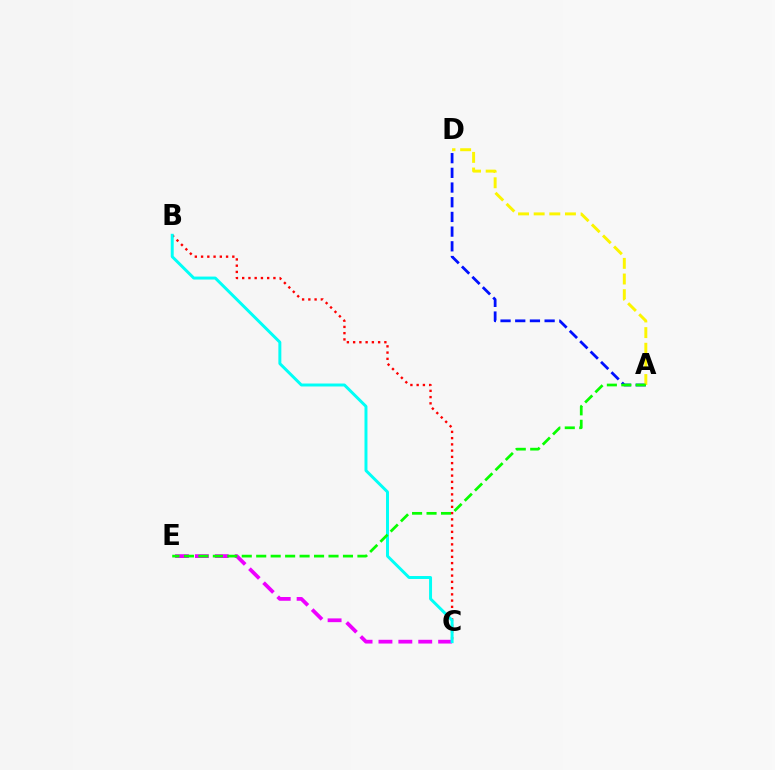{('C', 'E'): [{'color': '#ee00ff', 'line_style': 'dashed', 'thickness': 2.7}], ('A', 'D'): [{'color': '#0010ff', 'line_style': 'dashed', 'thickness': 2.0}, {'color': '#fcf500', 'line_style': 'dashed', 'thickness': 2.12}], ('B', 'C'): [{'color': '#ff0000', 'line_style': 'dotted', 'thickness': 1.7}, {'color': '#00fff6', 'line_style': 'solid', 'thickness': 2.13}], ('A', 'E'): [{'color': '#08ff00', 'line_style': 'dashed', 'thickness': 1.96}]}